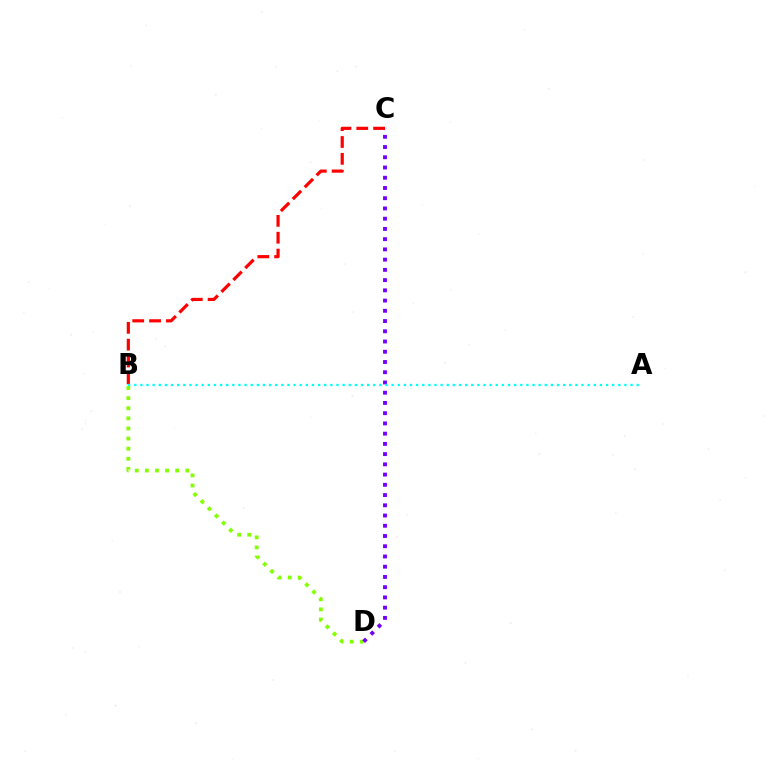{('B', 'D'): [{'color': '#84ff00', 'line_style': 'dotted', 'thickness': 2.75}], ('B', 'C'): [{'color': '#ff0000', 'line_style': 'dashed', 'thickness': 2.29}], ('C', 'D'): [{'color': '#7200ff', 'line_style': 'dotted', 'thickness': 2.78}], ('A', 'B'): [{'color': '#00fff6', 'line_style': 'dotted', 'thickness': 1.66}]}